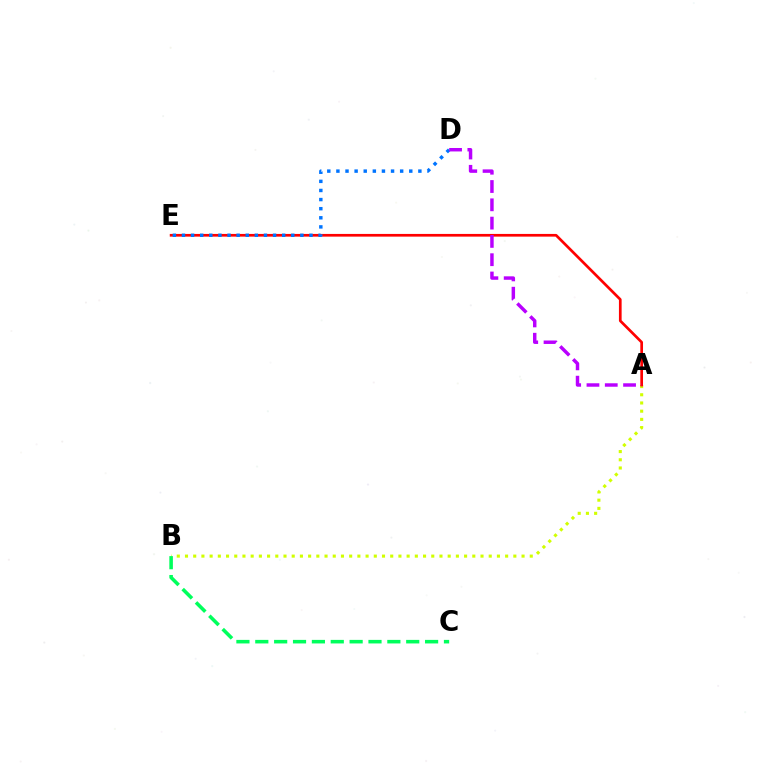{('A', 'B'): [{'color': '#d1ff00', 'line_style': 'dotted', 'thickness': 2.23}], ('A', 'E'): [{'color': '#ff0000', 'line_style': 'solid', 'thickness': 1.94}], ('D', 'E'): [{'color': '#0074ff', 'line_style': 'dotted', 'thickness': 2.47}], ('B', 'C'): [{'color': '#00ff5c', 'line_style': 'dashed', 'thickness': 2.56}], ('A', 'D'): [{'color': '#b900ff', 'line_style': 'dashed', 'thickness': 2.49}]}